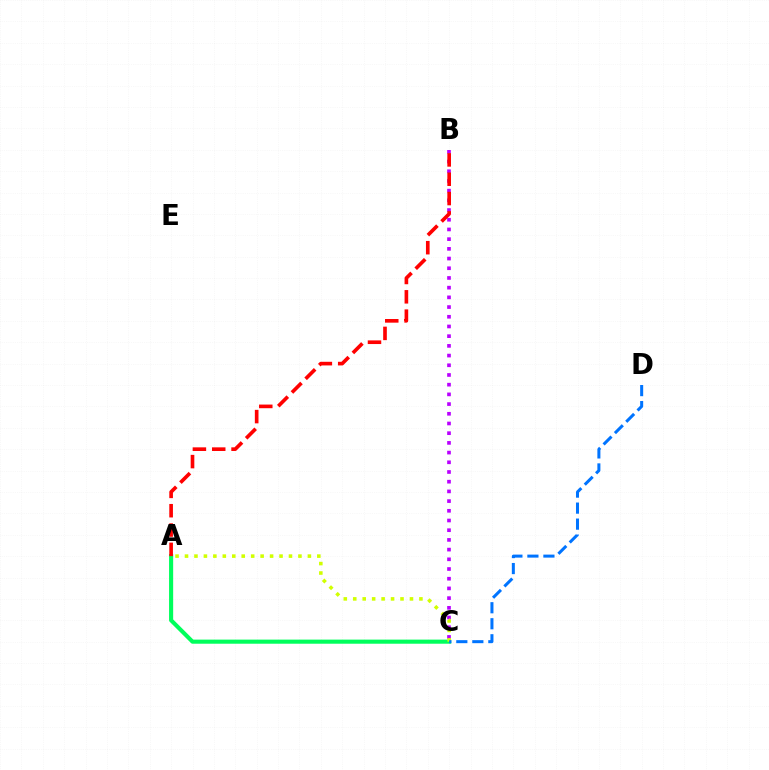{('A', 'C'): [{'color': '#00ff5c', 'line_style': 'solid', 'thickness': 2.96}, {'color': '#d1ff00', 'line_style': 'dotted', 'thickness': 2.57}], ('B', 'C'): [{'color': '#b900ff', 'line_style': 'dotted', 'thickness': 2.64}], ('A', 'B'): [{'color': '#ff0000', 'line_style': 'dashed', 'thickness': 2.63}], ('C', 'D'): [{'color': '#0074ff', 'line_style': 'dashed', 'thickness': 2.18}]}